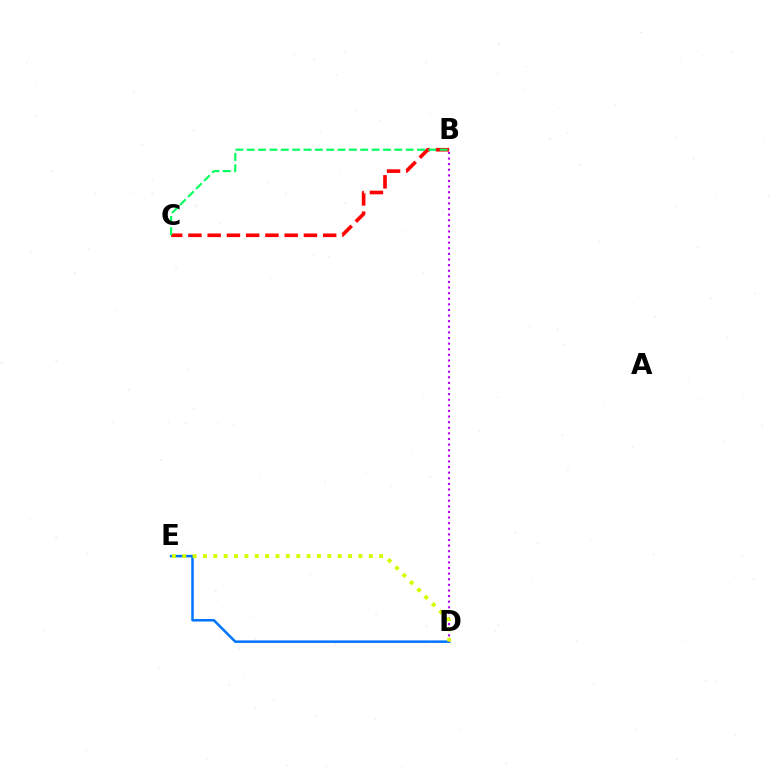{('D', 'E'): [{'color': '#0074ff', 'line_style': 'solid', 'thickness': 1.81}, {'color': '#d1ff00', 'line_style': 'dotted', 'thickness': 2.82}], ('B', 'D'): [{'color': '#b900ff', 'line_style': 'dotted', 'thickness': 1.52}], ('B', 'C'): [{'color': '#ff0000', 'line_style': 'dashed', 'thickness': 2.62}, {'color': '#00ff5c', 'line_style': 'dashed', 'thickness': 1.54}]}